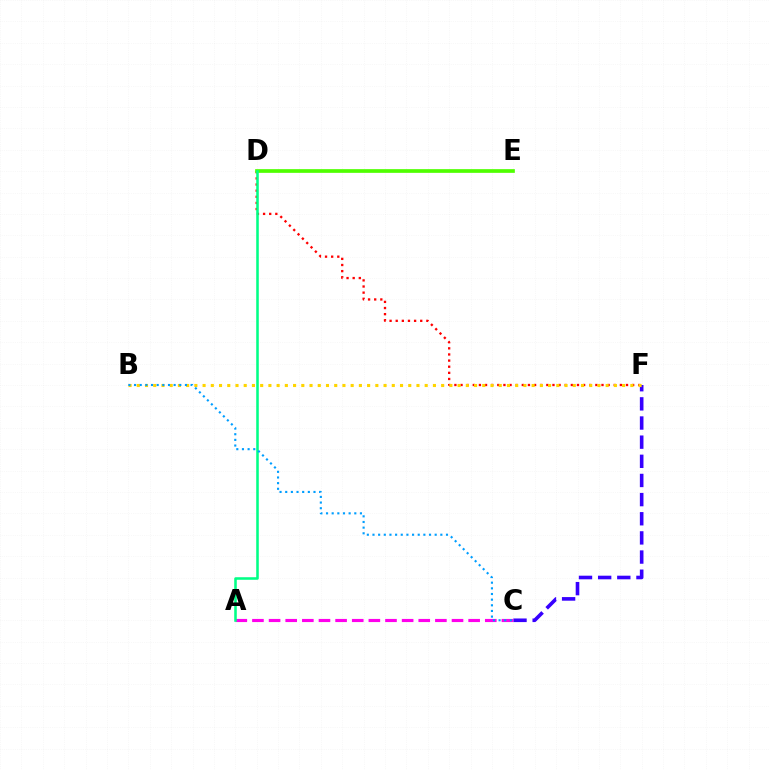{('D', 'F'): [{'color': '#ff0000', 'line_style': 'dotted', 'thickness': 1.67}], ('C', 'F'): [{'color': '#3700ff', 'line_style': 'dashed', 'thickness': 2.6}], ('A', 'C'): [{'color': '#ff00ed', 'line_style': 'dashed', 'thickness': 2.26}], ('B', 'F'): [{'color': '#ffd500', 'line_style': 'dotted', 'thickness': 2.24}], ('D', 'E'): [{'color': '#4fff00', 'line_style': 'solid', 'thickness': 2.66}], ('A', 'D'): [{'color': '#00ff86', 'line_style': 'solid', 'thickness': 1.84}], ('B', 'C'): [{'color': '#009eff', 'line_style': 'dotted', 'thickness': 1.54}]}